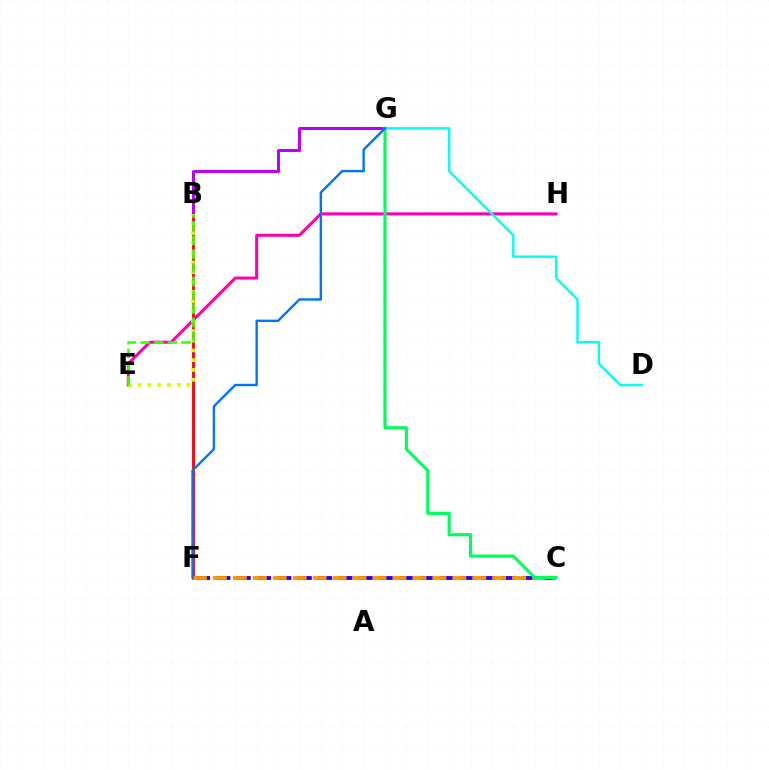{('B', 'F'): [{'color': '#ff0000', 'line_style': 'solid', 'thickness': 2.05}], ('E', 'H'): [{'color': '#ff00ac', 'line_style': 'solid', 'thickness': 2.19}], ('B', 'G'): [{'color': '#b900ff', 'line_style': 'solid', 'thickness': 2.17}], ('C', 'F'): [{'color': '#2500ff', 'line_style': 'dashed', 'thickness': 2.76}, {'color': '#ff9400', 'line_style': 'dashed', 'thickness': 2.71}], ('C', 'G'): [{'color': '#00ff5c', 'line_style': 'solid', 'thickness': 2.27}], ('D', 'G'): [{'color': '#00fff6', 'line_style': 'solid', 'thickness': 1.74}], ('F', 'G'): [{'color': '#0074ff', 'line_style': 'solid', 'thickness': 1.73}], ('B', 'E'): [{'color': '#d1ff00', 'line_style': 'dotted', 'thickness': 2.66}, {'color': '#3dff00', 'line_style': 'dashed', 'thickness': 1.86}]}